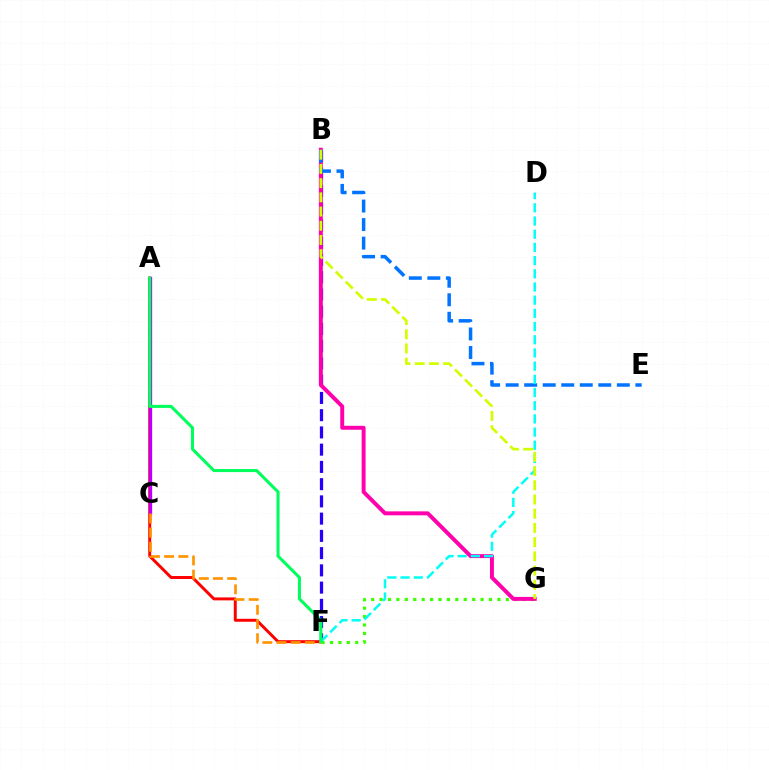{('A', 'F'): [{'color': '#ff0000', 'line_style': 'solid', 'thickness': 2.13}, {'color': '#00ff5c', 'line_style': 'solid', 'thickness': 2.2}], ('B', 'F'): [{'color': '#2500ff', 'line_style': 'dashed', 'thickness': 2.34}], ('F', 'G'): [{'color': '#3dff00', 'line_style': 'dotted', 'thickness': 2.29}], ('B', 'G'): [{'color': '#ff00ac', 'line_style': 'solid', 'thickness': 2.84}, {'color': '#d1ff00', 'line_style': 'dashed', 'thickness': 1.93}], ('B', 'E'): [{'color': '#0074ff', 'line_style': 'dashed', 'thickness': 2.52}], ('D', 'F'): [{'color': '#00fff6', 'line_style': 'dashed', 'thickness': 1.79}], ('A', 'C'): [{'color': '#b900ff', 'line_style': 'solid', 'thickness': 2.38}], ('C', 'F'): [{'color': '#ff9400', 'line_style': 'dashed', 'thickness': 1.93}]}